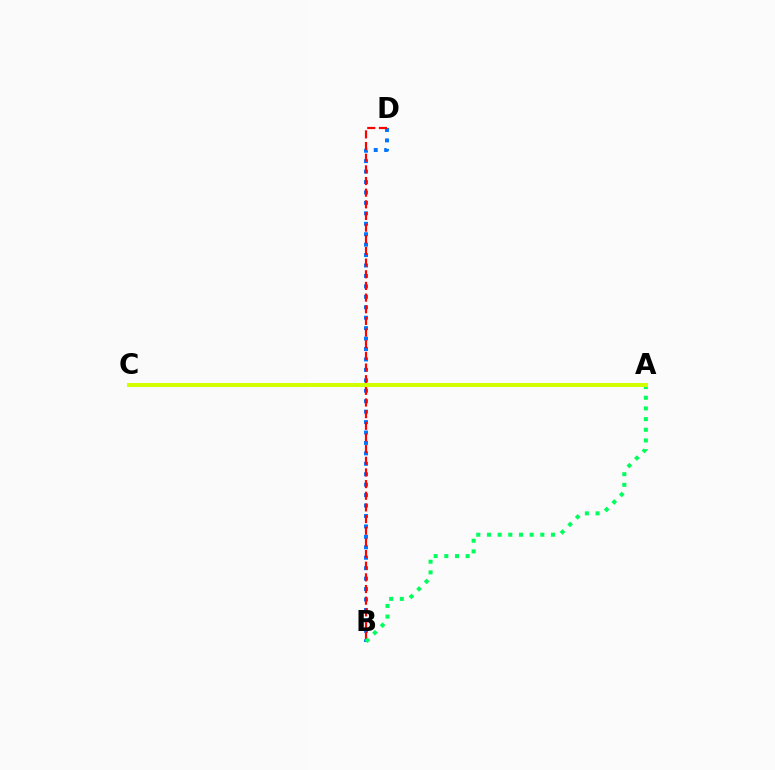{('B', 'D'): [{'color': '#0074ff', 'line_style': 'dotted', 'thickness': 2.84}, {'color': '#ff0000', 'line_style': 'dashed', 'thickness': 1.58}], ('A', 'B'): [{'color': '#00ff5c', 'line_style': 'dotted', 'thickness': 2.9}], ('A', 'C'): [{'color': '#b900ff', 'line_style': 'dotted', 'thickness': 1.67}, {'color': '#d1ff00', 'line_style': 'solid', 'thickness': 2.87}]}